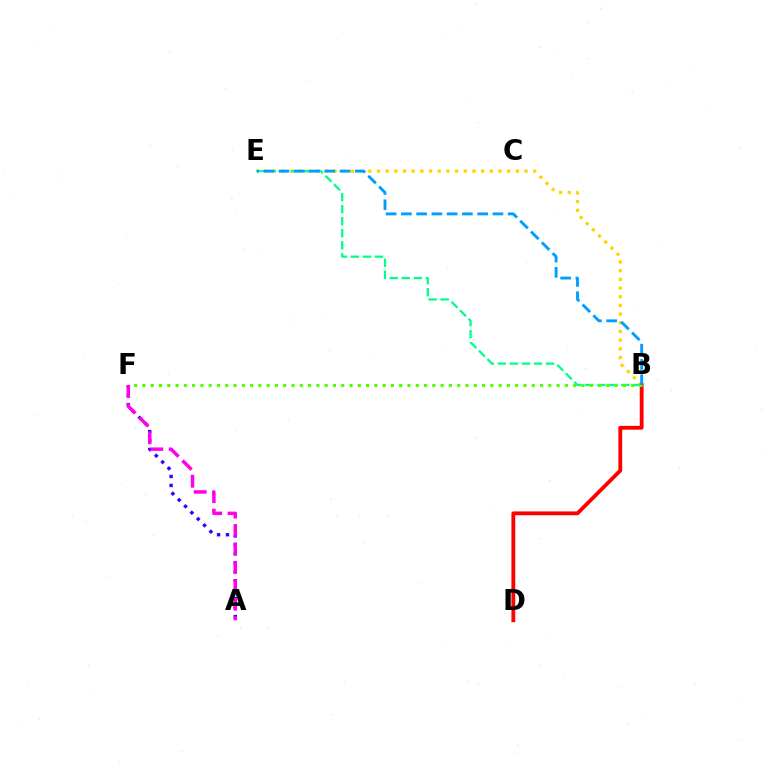{('A', 'F'): [{'color': '#3700ff', 'line_style': 'dotted', 'thickness': 2.43}, {'color': '#ff00ed', 'line_style': 'dashed', 'thickness': 2.5}], ('B', 'E'): [{'color': '#ffd500', 'line_style': 'dotted', 'thickness': 2.36}, {'color': '#00ff86', 'line_style': 'dashed', 'thickness': 1.64}, {'color': '#009eff', 'line_style': 'dashed', 'thickness': 2.07}], ('B', 'D'): [{'color': '#ff0000', 'line_style': 'solid', 'thickness': 2.75}], ('B', 'F'): [{'color': '#4fff00', 'line_style': 'dotted', 'thickness': 2.25}]}